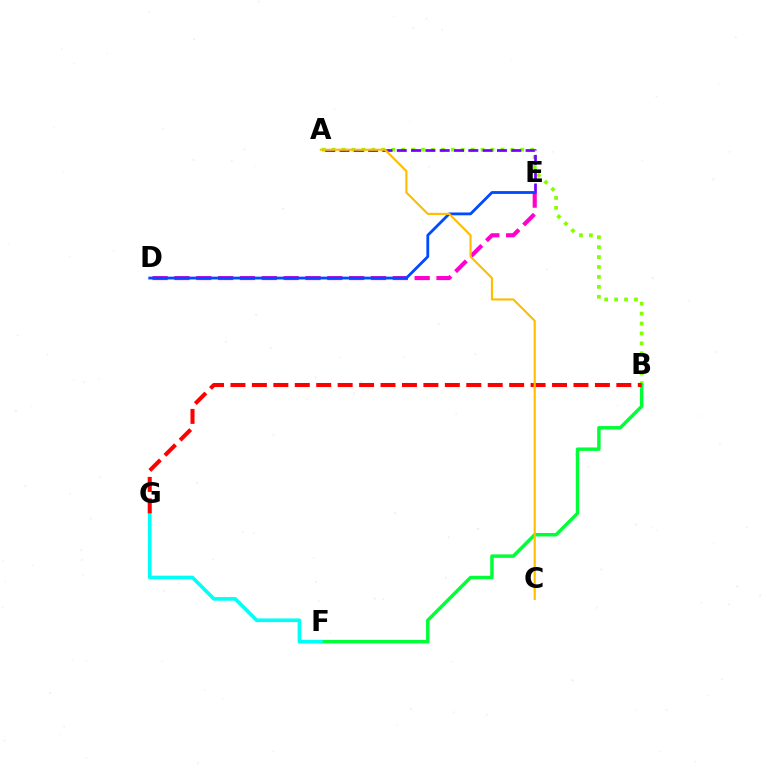{('A', 'B'): [{'color': '#84ff00', 'line_style': 'dotted', 'thickness': 2.7}], ('A', 'E'): [{'color': '#7200ff', 'line_style': 'dashed', 'thickness': 1.94}], ('B', 'F'): [{'color': '#00ff39', 'line_style': 'solid', 'thickness': 2.49}], ('F', 'G'): [{'color': '#00fff6', 'line_style': 'solid', 'thickness': 2.62}], ('D', 'E'): [{'color': '#ff00cf', 'line_style': 'dashed', 'thickness': 2.97}, {'color': '#004bff', 'line_style': 'solid', 'thickness': 2.02}], ('B', 'G'): [{'color': '#ff0000', 'line_style': 'dashed', 'thickness': 2.91}], ('A', 'C'): [{'color': '#ffbd00', 'line_style': 'solid', 'thickness': 1.54}]}